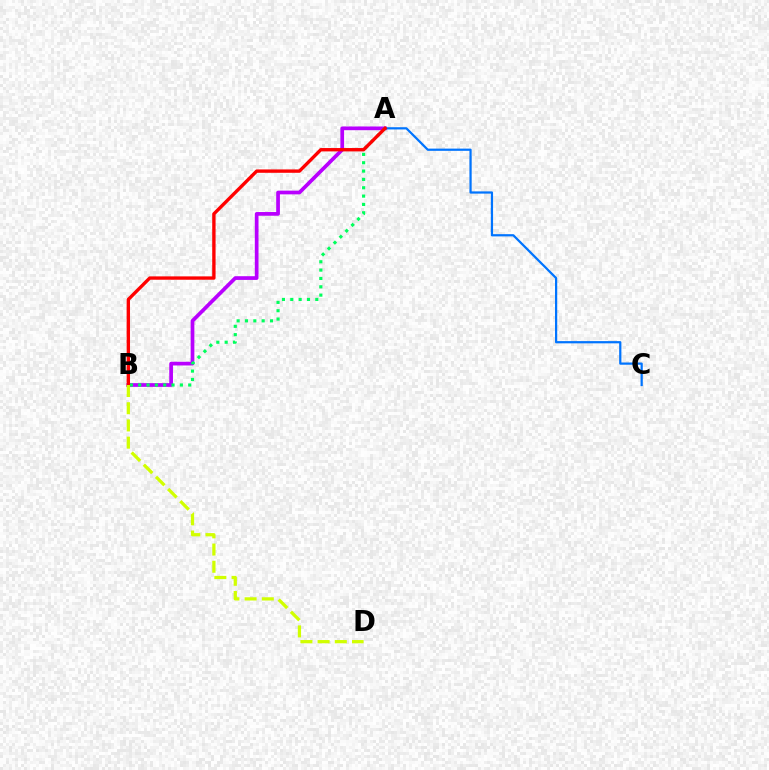{('A', 'B'): [{'color': '#b900ff', 'line_style': 'solid', 'thickness': 2.68}, {'color': '#00ff5c', 'line_style': 'dotted', 'thickness': 2.27}, {'color': '#ff0000', 'line_style': 'solid', 'thickness': 2.42}], ('A', 'C'): [{'color': '#0074ff', 'line_style': 'solid', 'thickness': 1.6}], ('B', 'D'): [{'color': '#d1ff00', 'line_style': 'dashed', 'thickness': 2.34}]}